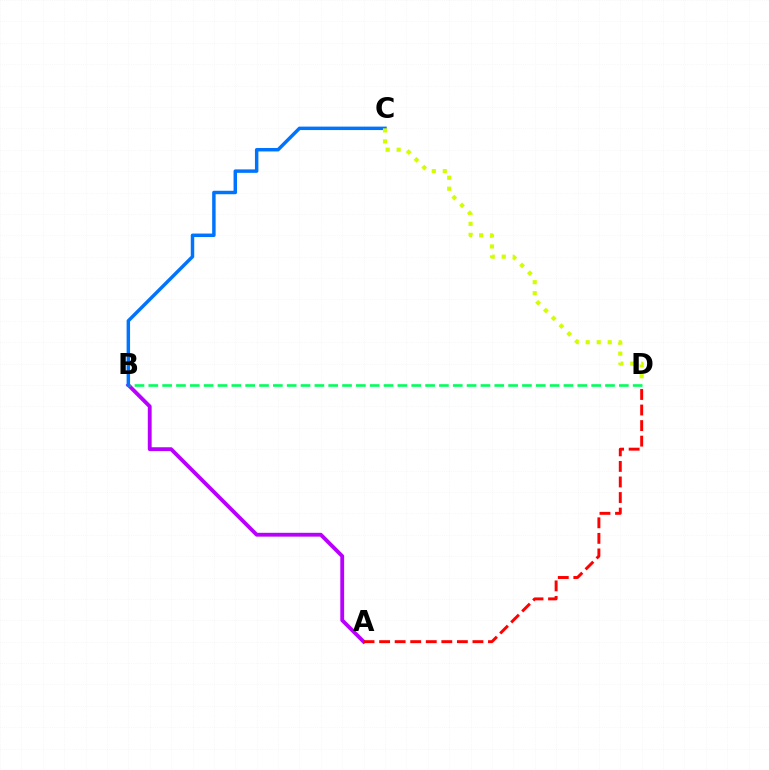{('A', 'B'): [{'color': '#b900ff', 'line_style': 'solid', 'thickness': 2.76}], ('A', 'D'): [{'color': '#ff0000', 'line_style': 'dashed', 'thickness': 2.11}], ('B', 'D'): [{'color': '#00ff5c', 'line_style': 'dashed', 'thickness': 1.88}], ('B', 'C'): [{'color': '#0074ff', 'line_style': 'solid', 'thickness': 2.49}], ('C', 'D'): [{'color': '#d1ff00', 'line_style': 'dotted', 'thickness': 2.99}]}